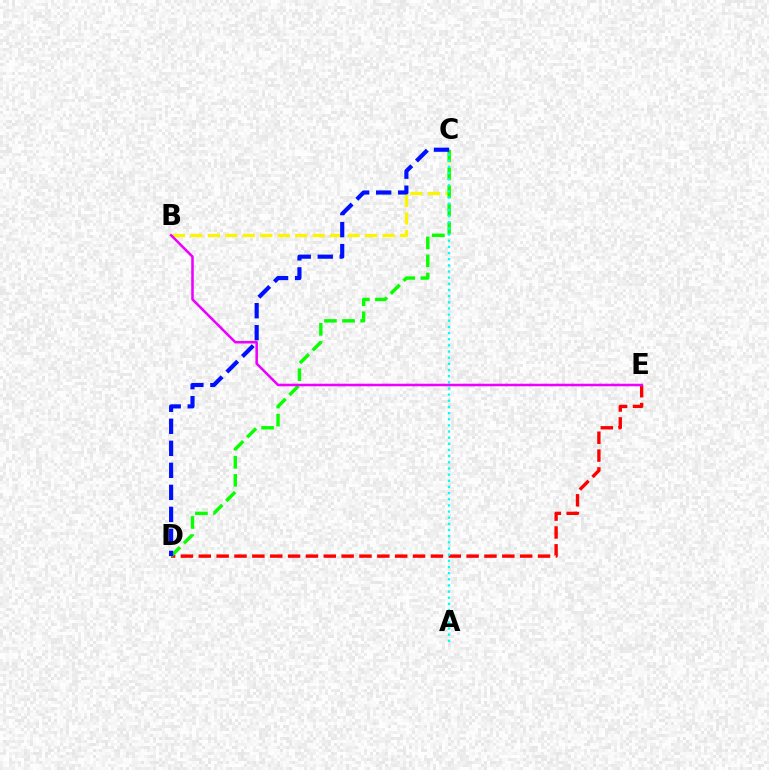{('D', 'E'): [{'color': '#ff0000', 'line_style': 'dashed', 'thickness': 2.43}], ('B', 'C'): [{'color': '#fcf500', 'line_style': 'dashed', 'thickness': 2.37}], ('C', 'D'): [{'color': '#08ff00', 'line_style': 'dashed', 'thickness': 2.46}, {'color': '#0010ff', 'line_style': 'dashed', 'thickness': 2.99}], ('A', 'C'): [{'color': '#00fff6', 'line_style': 'dotted', 'thickness': 1.67}], ('B', 'E'): [{'color': '#ee00ff', 'line_style': 'solid', 'thickness': 1.84}]}